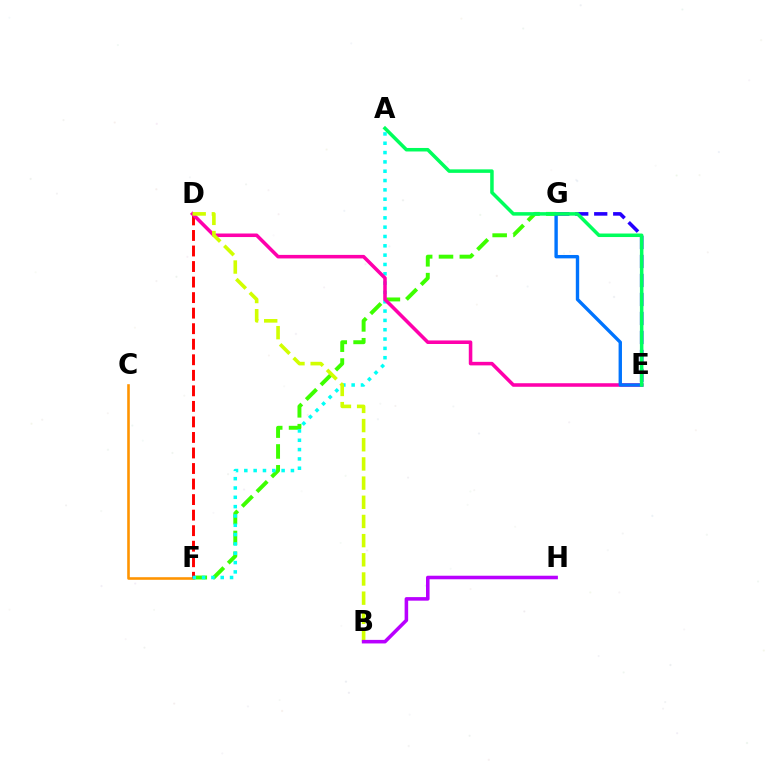{('F', 'G'): [{'color': '#3dff00', 'line_style': 'dashed', 'thickness': 2.83}], ('E', 'G'): [{'color': '#2500ff', 'line_style': 'dashed', 'thickness': 2.58}, {'color': '#0074ff', 'line_style': 'solid', 'thickness': 2.44}], ('C', 'F'): [{'color': '#ff9400', 'line_style': 'solid', 'thickness': 1.87}], ('D', 'F'): [{'color': '#ff0000', 'line_style': 'dashed', 'thickness': 2.11}], ('A', 'F'): [{'color': '#00fff6', 'line_style': 'dotted', 'thickness': 2.53}], ('D', 'E'): [{'color': '#ff00ac', 'line_style': 'solid', 'thickness': 2.55}], ('A', 'E'): [{'color': '#00ff5c', 'line_style': 'solid', 'thickness': 2.53}], ('B', 'D'): [{'color': '#d1ff00', 'line_style': 'dashed', 'thickness': 2.61}], ('B', 'H'): [{'color': '#b900ff', 'line_style': 'solid', 'thickness': 2.56}]}